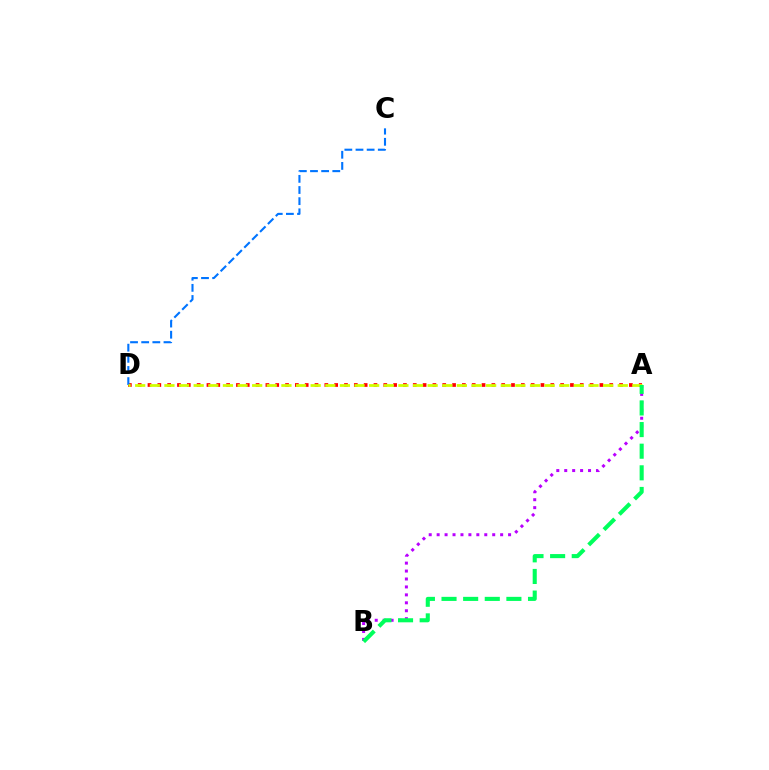{('A', 'D'): [{'color': '#ff0000', 'line_style': 'dotted', 'thickness': 2.67}, {'color': '#d1ff00', 'line_style': 'dashed', 'thickness': 1.99}], ('C', 'D'): [{'color': '#0074ff', 'line_style': 'dashed', 'thickness': 1.51}], ('A', 'B'): [{'color': '#b900ff', 'line_style': 'dotted', 'thickness': 2.16}, {'color': '#00ff5c', 'line_style': 'dashed', 'thickness': 2.94}]}